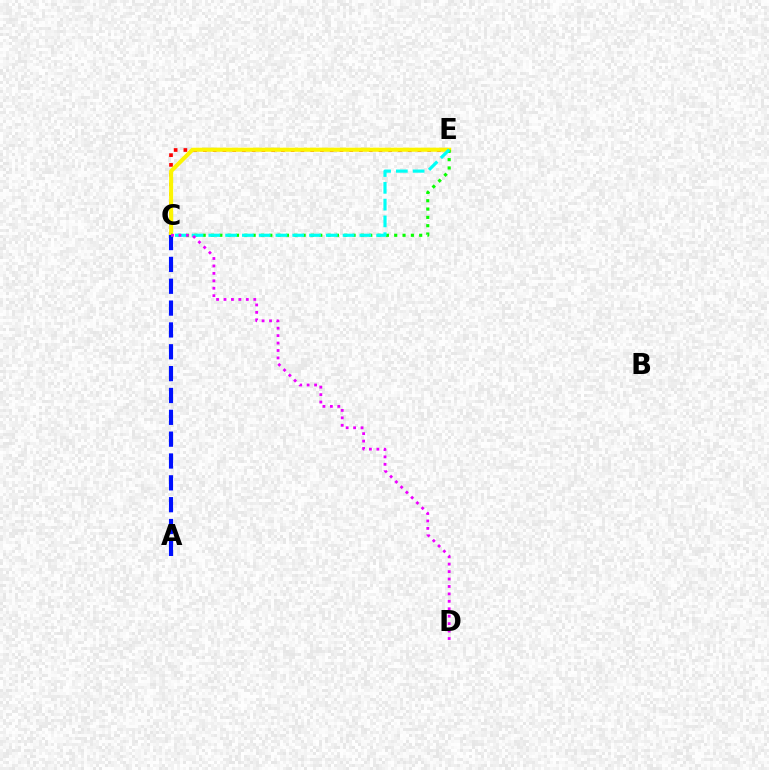{('C', 'E'): [{'color': '#ff0000', 'line_style': 'dotted', 'thickness': 2.65}, {'color': '#fcf500', 'line_style': 'solid', 'thickness': 2.93}, {'color': '#08ff00', 'line_style': 'dotted', 'thickness': 2.26}, {'color': '#00fff6', 'line_style': 'dashed', 'thickness': 2.28}], ('A', 'C'): [{'color': '#0010ff', 'line_style': 'dashed', 'thickness': 2.97}], ('C', 'D'): [{'color': '#ee00ff', 'line_style': 'dotted', 'thickness': 2.02}]}